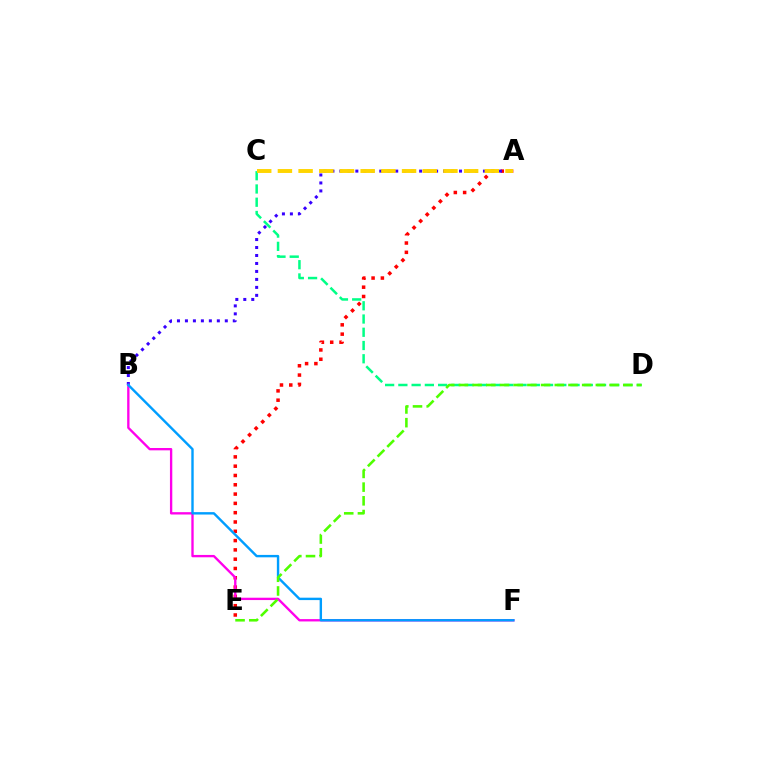{('C', 'D'): [{'color': '#00ff86', 'line_style': 'dashed', 'thickness': 1.8}], ('A', 'E'): [{'color': '#ff0000', 'line_style': 'dotted', 'thickness': 2.53}], ('A', 'B'): [{'color': '#3700ff', 'line_style': 'dotted', 'thickness': 2.17}], ('A', 'C'): [{'color': '#ffd500', 'line_style': 'dashed', 'thickness': 2.81}], ('B', 'F'): [{'color': '#ff00ed', 'line_style': 'solid', 'thickness': 1.69}, {'color': '#009eff', 'line_style': 'solid', 'thickness': 1.73}], ('D', 'E'): [{'color': '#4fff00', 'line_style': 'dashed', 'thickness': 1.86}]}